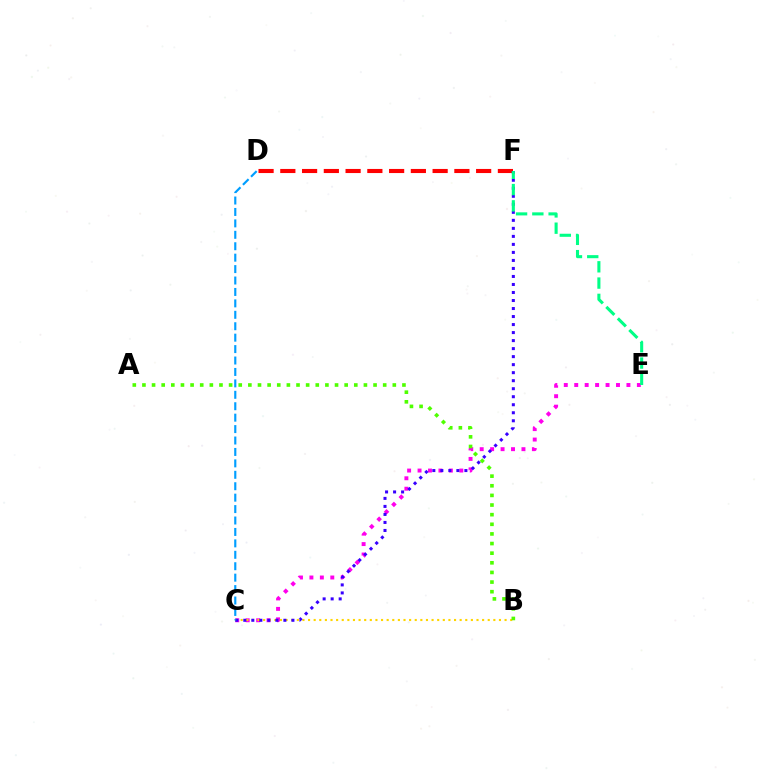{('D', 'F'): [{'color': '#ff0000', 'line_style': 'dashed', 'thickness': 2.96}], ('C', 'E'): [{'color': '#ff00ed', 'line_style': 'dotted', 'thickness': 2.84}], ('B', 'C'): [{'color': '#ffd500', 'line_style': 'dotted', 'thickness': 1.53}], ('C', 'F'): [{'color': '#3700ff', 'line_style': 'dotted', 'thickness': 2.18}], ('E', 'F'): [{'color': '#00ff86', 'line_style': 'dashed', 'thickness': 2.21}], ('C', 'D'): [{'color': '#009eff', 'line_style': 'dashed', 'thickness': 1.55}], ('A', 'B'): [{'color': '#4fff00', 'line_style': 'dotted', 'thickness': 2.62}]}